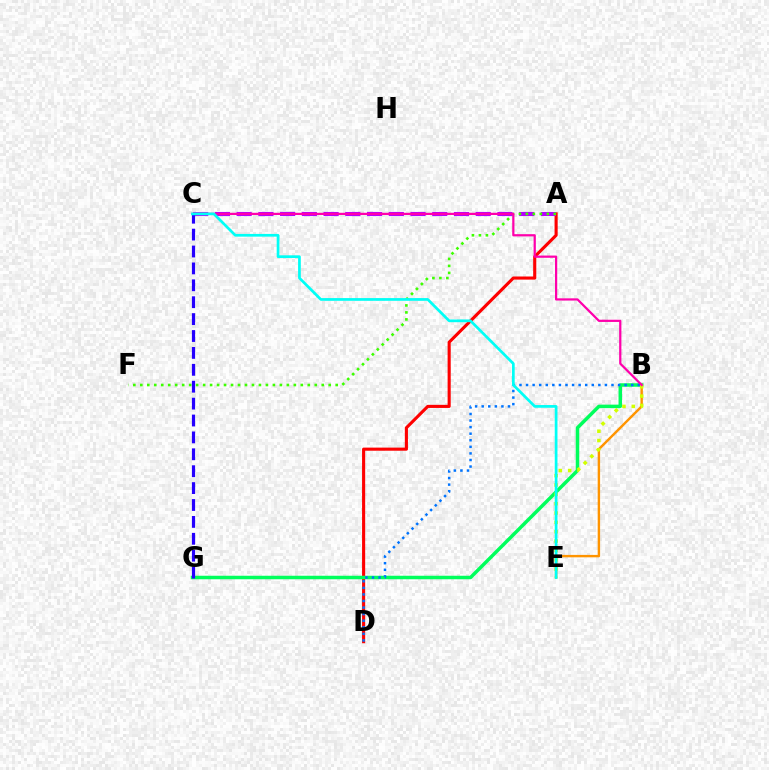{('A', 'D'): [{'color': '#ff0000', 'line_style': 'solid', 'thickness': 2.24}], ('A', 'C'): [{'color': '#b900ff', 'line_style': 'dashed', 'thickness': 2.95}], ('B', 'G'): [{'color': '#00ff5c', 'line_style': 'solid', 'thickness': 2.51}], ('A', 'F'): [{'color': '#3dff00', 'line_style': 'dotted', 'thickness': 1.9}], ('B', 'D'): [{'color': '#0074ff', 'line_style': 'dotted', 'thickness': 1.79}], ('B', 'E'): [{'color': '#ff9400', 'line_style': 'solid', 'thickness': 1.74}, {'color': '#d1ff00', 'line_style': 'dotted', 'thickness': 2.54}], ('C', 'G'): [{'color': '#2500ff', 'line_style': 'dashed', 'thickness': 2.3}], ('B', 'C'): [{'color': '#ff00ac', 'line_style': 'solid', 'thickness': 1.6}], ('C', 'E'): [{'color': '#00fff6', 'line_style': 'solid', 'thickness': 1.96}]}